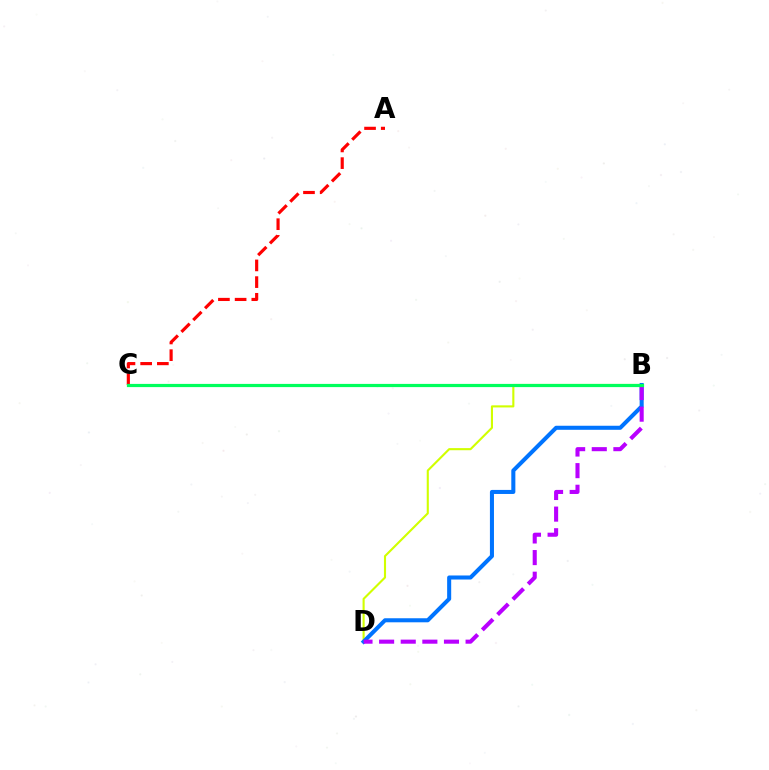{('A', 'C'): [{'color': '#ff0000', 'line_style': 'dashed', 'thickness': 2.27}], ('B', 'D'): [{'color': '#d1ff00', 'line_style': 'solid', 'thickness': 1.52}, {'color': '#0074ff', 'line_style': 'solid', 'thickness': 2.92}, {'color': '#b900ff', 'line_style': 'dashed', 'thickness': 2.94}], ('B', 'C'): [{'color': '#00ff5c', 'line_style': 'solid', 'thickness': 2.31}]}